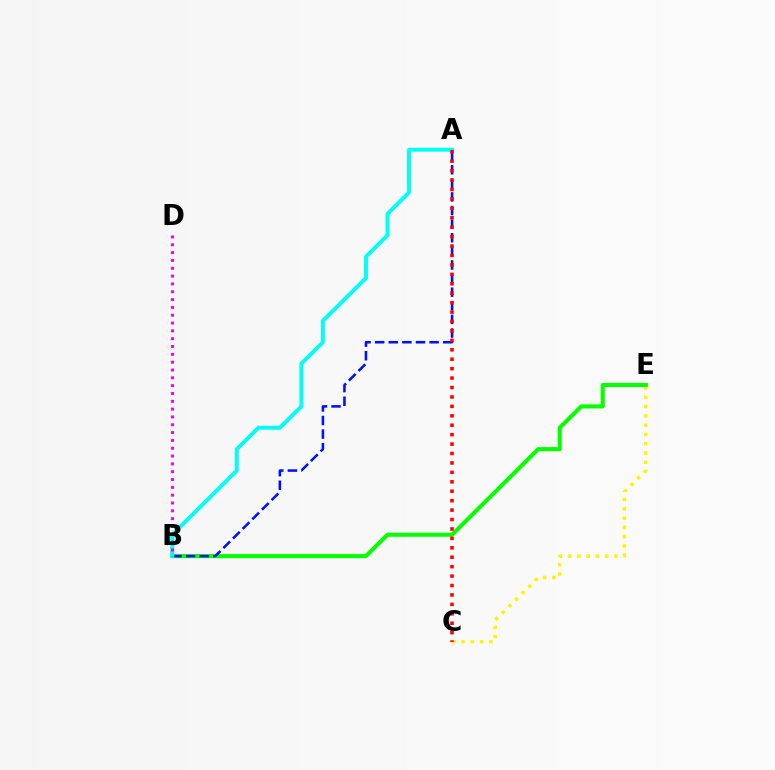{('C', 'E'): [{'color': '#fcf500', 'line_style': 'dotted', 'thickness': 2.52}], ('B', 'E'): [{'color': '#08ff00', 'line_style': 'solid', 'thickness': 2.95}], ('A', 'B'): [{'color': '#0010ff', 'line_style': 'dashed', 'thickness': 1.85}, {'color': '#00fff6', 'line_style': 'solid', 'thickness': 2.84}], ('A', 'C'): [{'color': '#ff0000', 'line_style': 'dotted', 'thickness': 2.56}], ('B', 'D'): [{'color': '#ee00ff', 'line_style': 'dotted', 'thickness': 2.13}]}